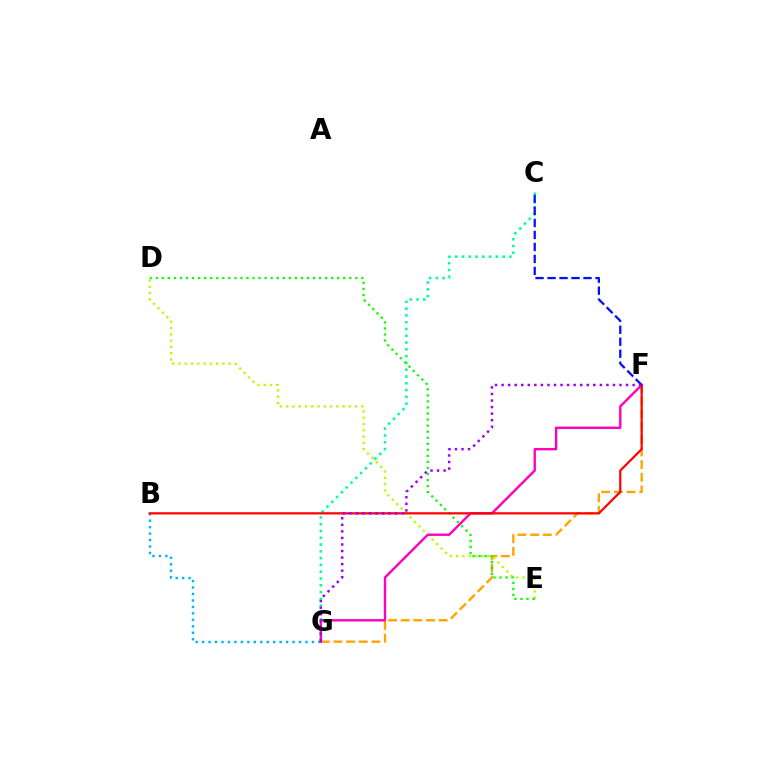{('F', 'G'): [{'color': '#ffa500', 'line_style': 'dashed', 'thickness': 1.72}, {'color': '#ff00bd', 'line_style': 'solid', 'thickness': 1.72}, {'color': '#9b00ff', 'line_style': 'dotted', 'thickness': 1.78}], ('D', 'E'): [{'color': '#b3ff00', 'line_style': 'dotted', 'thickness': 1.7}, {'color': '#08ff00', 'line_style': 'dotted', 'thickness': 1.64}], ('B', 'G'): [{'color': '#00b5ff', 'line_style': 'dotted', 'thickness': 1.76}], ('C', 'G'): [{'color': '#00ff9d', 'line_style': 'dotted', 'thickness': 1.84}], ('B', 'F'): [{'color': '#ff0000', 'line_style': 'solid', 'thickness': 1.59}], ('C', 'F'): [{'color': '#0010ff', 'line_style': 'dashed', 'thickness': 1.63}]}